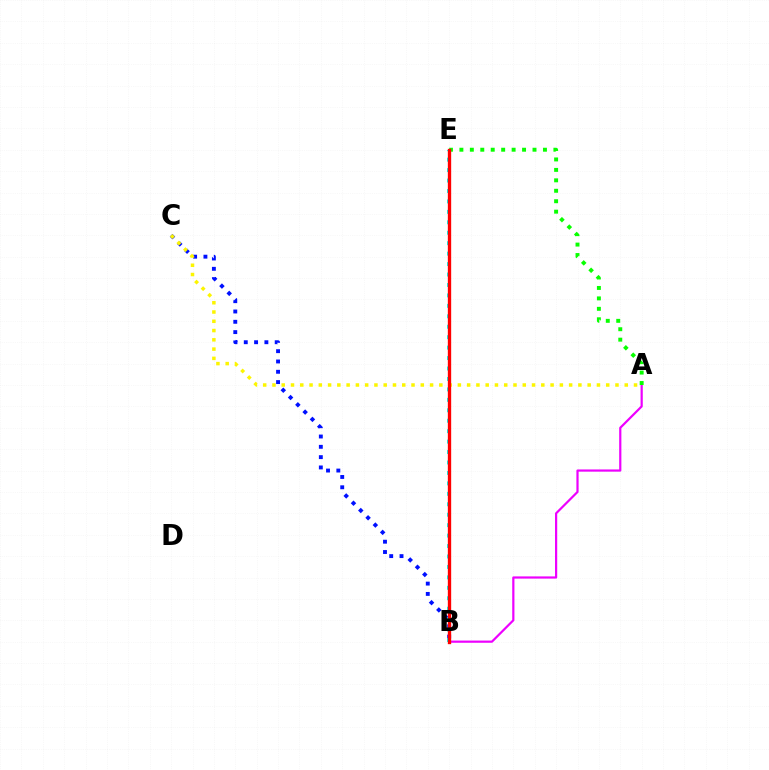{('A', 'B'): [{'color': '#ee00ff', 'line_style': 'solid', 'thickness': 1.59}], ('B', 'C'): [{'color': '#0010ff', 'line_style': 'dotted', 'thickness': 2.8}], ('A', 'C'): [{'color': '#fcf500', 'line_style': 'dotted', 'thickness': 2.52}], ('B', 'E'): [{'color': '#00fff6', 'line_style': 'dotted', 'thickness': 2.84}, {'color': '#ff0000', 'line_style': 'solid', 'thickness': 2.4}], ('A', 'E'): [{'color': '#08ff00', 'line_style': 'dotted', 'thickness': 2.84}]}